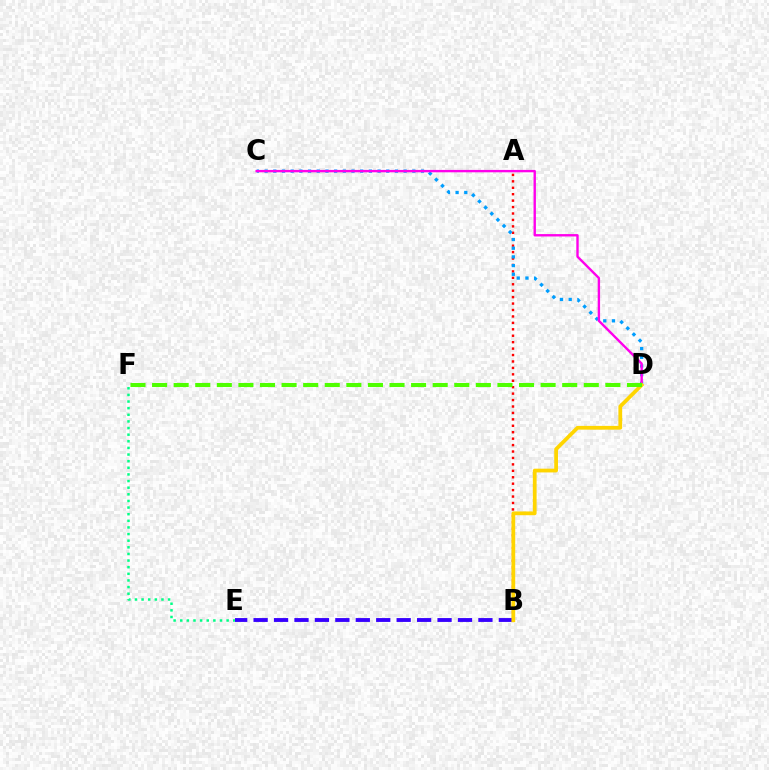{('E', 'F'): [{'color': '#00ff86', 'line_style': 'dotted', 'thickness': 1.8}], ('A', 'B'): [{'color': '#ff0000', 'line_style': 'dotted', 'thickness': 1.75}], ('C', 'D'): [{'color': '#009eff', 'line_style': 'dotted', 'thickness': 2.36}, {'color': '#ff00ed', 'line_style': 'solid', 'thickness': 1.72}], ('B', 'E'): [{'color': '#3700ff', 'line_style': 'dashed', 'thickness': 2.78}], ('B', 'D'): [{'color': '#ffd500', 'line_style': 'solid', 'thickness': 2.7}], ('D', 'F'): [{'color': '#4fff00', 'line_style': 'dashed', 'thickness': 2.93}]}